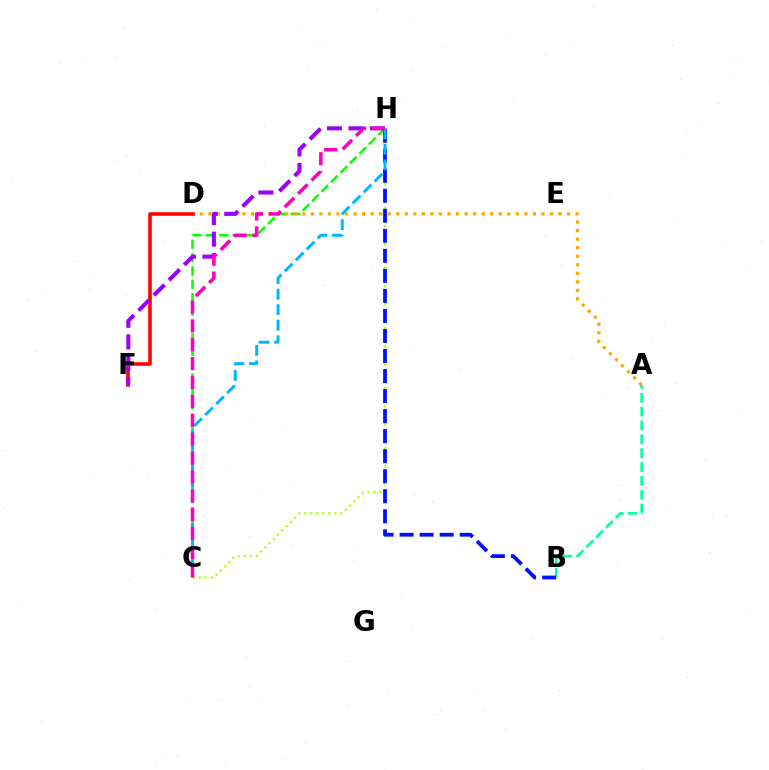{('C', 'H'): [{'color': '#08ff00', 'line_style': 'dashed', 'thickness': 1.82}, {'color': '#b3ff00', 'line_style': 'dotted', 'thickness': 1.63}, {'color': '#00b5ff', 'line_style': 'dashed', 'thickness': 2.11}, {'color': '#ff00bd', 'line_style': 'dashed', 'thickness': 2.56}], ('A', 'D'): [{'color': '#ffa500', 'line_style': 'dotted', 'thickness': 2.32}], ('D', 'F'): [{'color': '#ff0000', 'line_style': 'solid', 'thickness': 2.58}], ('F', 'H'): [{'color': '#9b00ff', 'line_style': 'dashed', 'thickness': 2.92}], ('A', 'B'): [{'color': '#00ff9d', 'line_style': 'dashed', 'thickness': 1.88}], ('B', 'H'): [{'color': '#0010ff', 'line_style': 'dashed', 'thickness': 2.72}]}